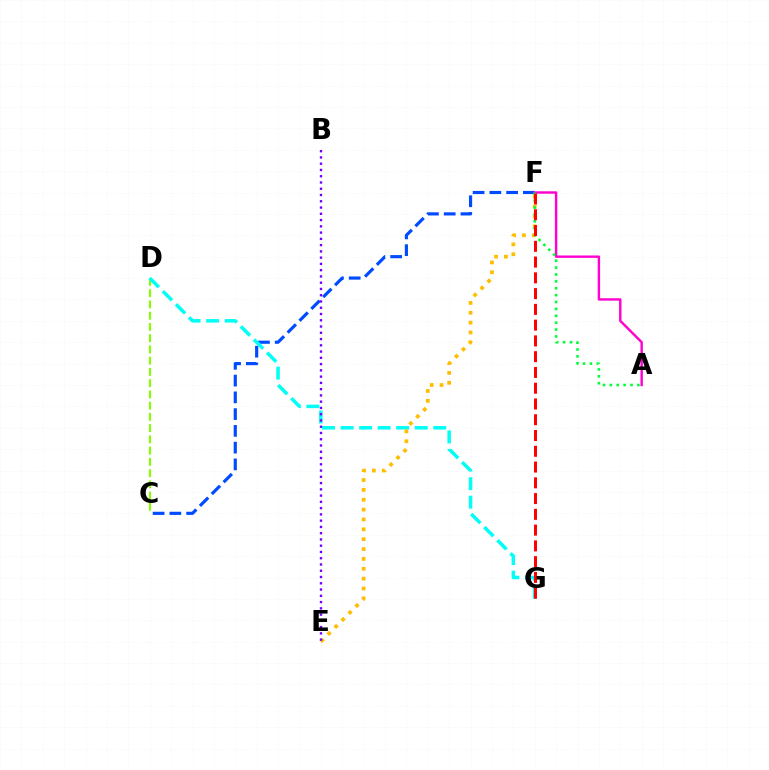{('C', 'D'): [{'color': '#84ff00', 'line_style': 'dashed', 'thickness': 1.53}], ('C', 'F'): [{'color': '#004bff', 'line_style': 'dashed', 'thickness': 2.28}], ('D', 'G'): [{'color': '#00fff6', 'line_style': 'dashed', 'thickness': 2.52}], ('A', 'F'): [{'color': '#ff00cf', 'line_style': 'solid', 'thickness': 1.73}, {'color': '#00ff39', 'line_style': 'dotted', 'thickness': 1.87}], ('E', 'F'): [{'color': '#ffbd00', 'line_style': 'dotted', 'thickness': 2.68}], ('F', 'G'): [{'color': '#ff0000', 'line_style': 'dashed', 'thickness': 2.14}], ('B', 'E'): [{'color': '#7200ff', 'line_style': 'dotted', 'thickness': 1.7}]}